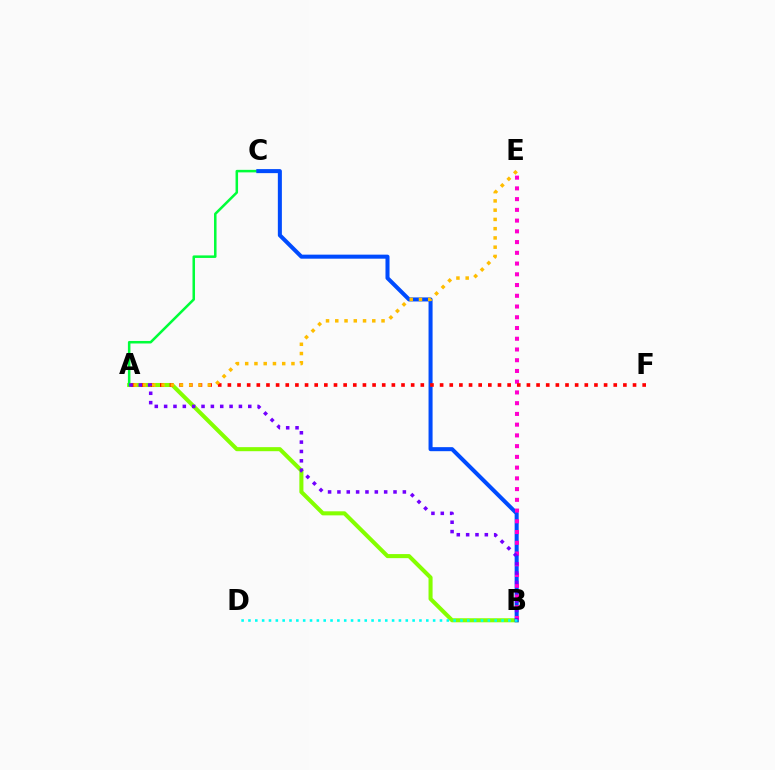{('A', 'B'): [{'color': '#84ff00', 'line_style': 'solid', 'thickness': 2.92}, {'color': '#7200ff', 'line_style': 'dotted', 'thickness': 2.54}], ('A', 'C'): [{'color': '#00ff39', 'line_style': 'solid', 'thickness': 1.82}], ('B', 'C'): [{'color': '#004bff', 'line_style': 'solid', 'thickness': 2.91}], ('B', 'E'): [{'color': '#ff00cf', 'line_style': 'dotted', 'thickness': 2.92}], ('A', 'F'): [{'color': '#ff0000', 'line_style': 'dotted', 'thickness': 2.62}], ('B', 'D'): [{'color': '#00fff6', 'line_style': 'dotted', 'thickness': 1.86}], ('A', 'E'): [{'color': '#ffbd00', 'line_style': 'dotted', 'thickness': 2.51}]}